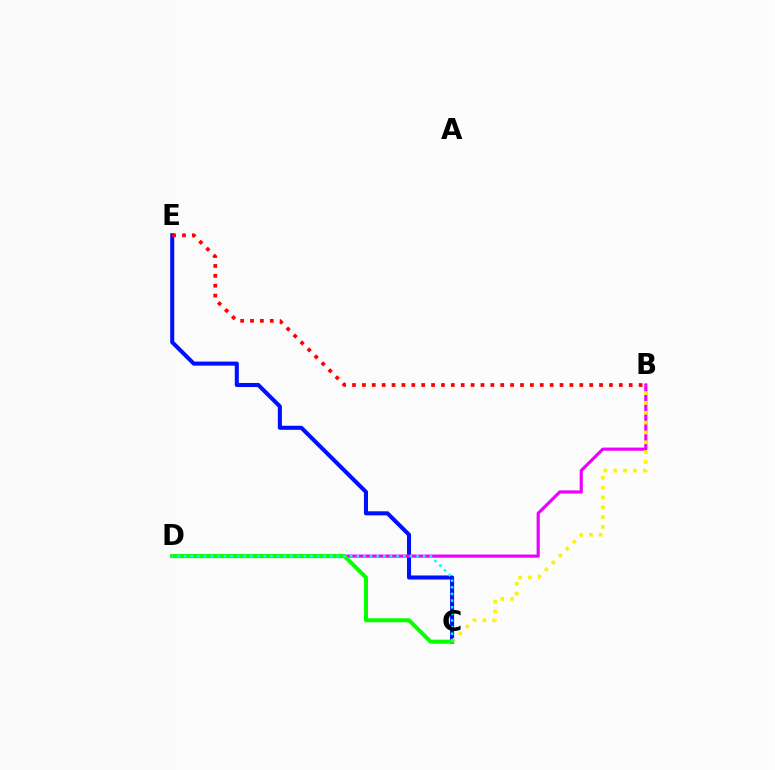{('C', 'E'): [{'color': '#0010ff', 'line_style': 'solid', 'thickness': 2.92}], ('B', 'E'): [{'color': '#ff0000', 'line_style': 'dotted', 'thickness': 2.68}], ('B', 'D'): [{'color': '#ee00ff', 'line_style': 'solid', 'thickness': 2.27}], ('B', 'C'): [{'color': '#fcf500', 'line_style': 'dotted', 'thickness': 2.67}], ('C', 'D'): [{'color': '#08ff00', 'line_style': 'solid', 'thickness': 2.91}, {'color': '#00fff6', 'line_style': 'dotted', 'thickness': 1.8}]}